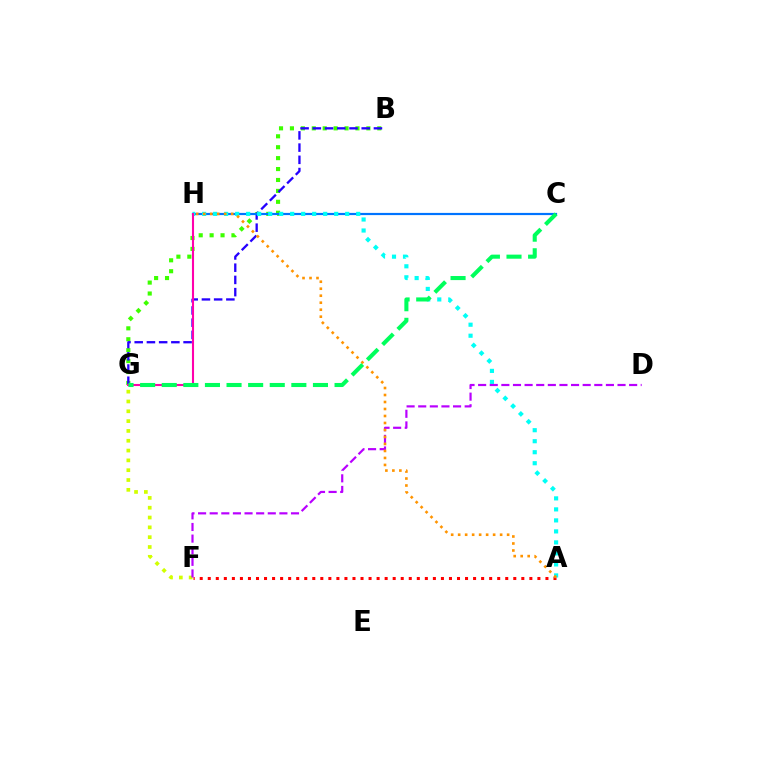{('B', 'G'): [{'color': '#3dff00', 'line_style': 'dotted', 'thickness': 2.97}, {'color': '#2500ff', 'line_style': 'dashed', 'thickness': 1.66}], ('C', 'H'): [{'color': '#0074ff', 'line_style': 'solid', 'thickness': 1.58}], ('A', 'F'): [{'color': '#ff0000', 'line_style': 'dotted', 'thickness': 2.18}], ('A', 'H'): [{'color': '#00fff6', 'line_style': 'dotted', 'thickness': 2.99}, {'color': '#ff9400', 'line_style': 'dotted', 'thickness': 1.9}], ('G', 'H'): [{'color': '#ff00ac', 'line_style': 'solid', 'thickness': 1.51}], ('F', 'G'): [{'color': '#d1ff00', 'line_style': 'dotted', 'thickness': 2.67}], ('D', 'F'): [{'color': '#b900ff', 'line_style': 'dashed', 'thickness': 1.58}], ('C', 'G'): [{'color': '#00ff5c', 'line_style': 'dashed', 'thickness': 2.93}]}